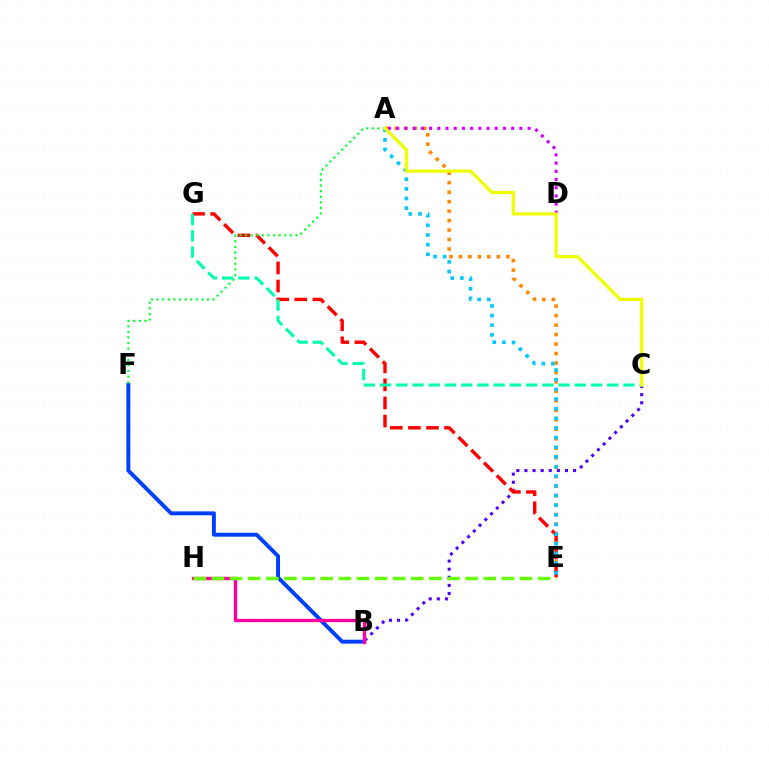{('B', 'C'): [{'color': '#4f00ff', 'line_style': 'dotted', 'thickness': 2.2}], ('A', 'E'): [{'color': '#ff8800', 'line_style': 'dotted', 'thickness': 2.57}, {'color': '#00c7ff', 'line_style': 'dotted', 'thickness': 2.62}], ('E', 'G'): [{'color': '#ff0000', 'line_style': 'dashed', 'thickness': 2.46}], ('B', 'F'): [{'color': '#003fff', 'line_style': 'solid', 'thickness': 2.83}], ('A', 'F'): [{'color': '#00ff27', 'line_style': 'dotted', 'thickness': 1.52}], ('B', 'H'): [{'color': '#ff00a0', 'line_style': 'solid', 'thickness': 2.42}], ('A', 'D'): [{'color': '#d600ff', 'line_style': 'dotted', 'thickness': 2.23}], ('C', 'G'): [{'color': '#00ffaf', 'line_style': 'dashed', 'thickness': 2.2}], ('E', 'H'): [{'color': '#66ff00', 'line_style': 'dashed', 'thickness': 2.46}], ('A', 'C'): [{'color': '#eeff00', 'line_style': 'solid', 'thickness': 2.32}]}